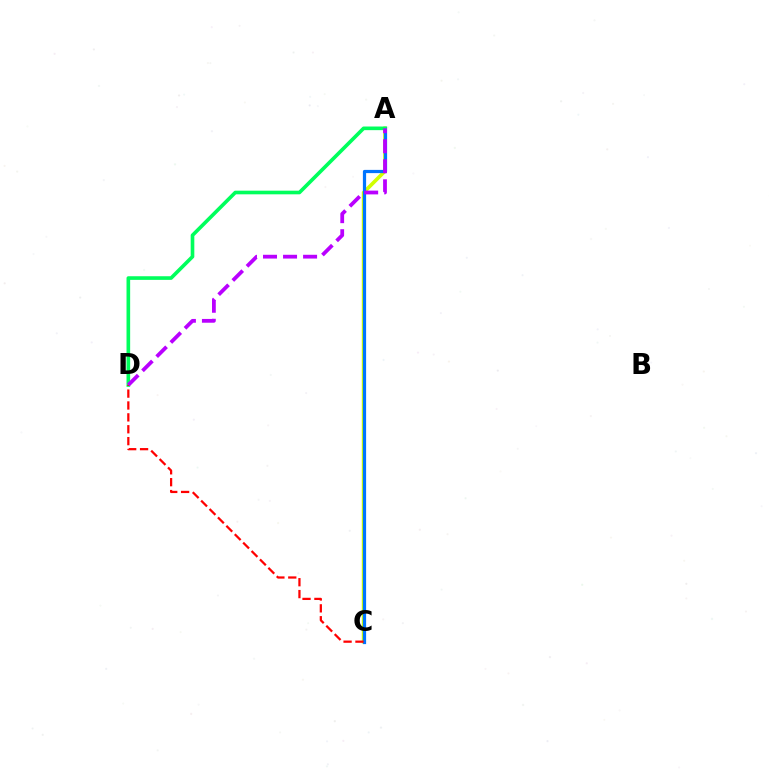{('A', 'C'): [{'color': '#d1ff00', 'line_style': 'solid', 'thickness': 2.63}, {'color': '#0074ff', 'line_style': 'solid', 'thickness': 2.32}], ('A', 'D'): [{'color': '#00ff5c', 'line_style': 'solid', 'thickness': 2.62}, {'color': '#b900ff', 'line_style': 'dashed', 'thickness': 2.72}], ('C', 'D'): [{'color': '#ff0000', 'line_style': 'dashed', 'thickness': 1.61}]}